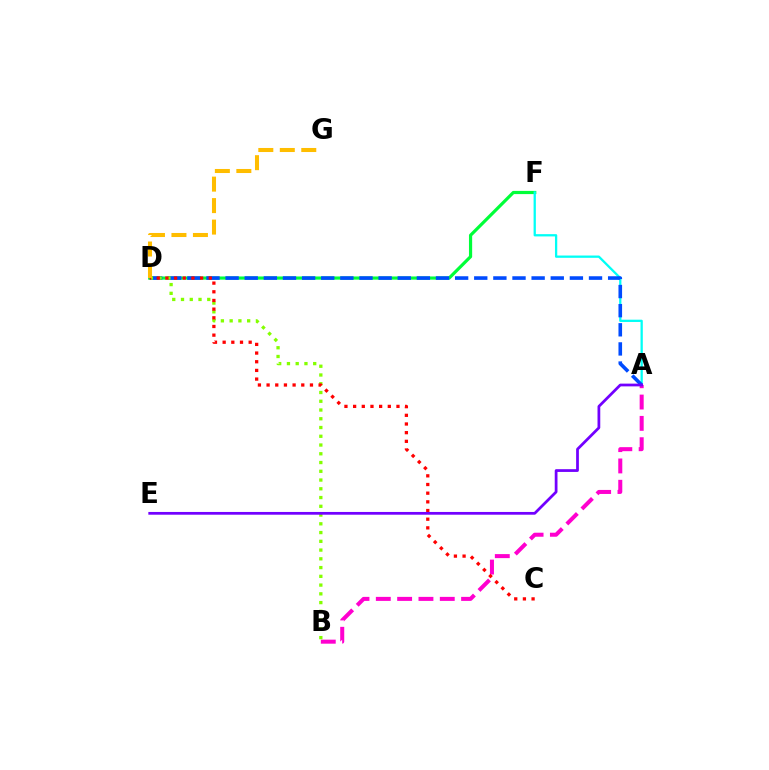{('D', 'F'): [{'color': '#00ff39', 'line_style': 'solid', 'thickness': 2.3}], ('A', 'F'): [{'color': '#00fff6', 'line_style': 'solid', 'thickness': 1.64}], ('A', 'B'): [{'color': '#ff00cf', 'line_style': 'dashed', 'thickness': 2.9}], ('A', 'D'): [{'color': '#004bff', 'line_style': 'dashed', 'thickness': 2.6}], ('B', 'D'): [{'color': '#84ff00', 'line_style': 'dotted', 'thickness': 2.38}], ('C', 'D'): [{'color': '#ff0000', 'line_style': 'dotted', 'thickness': 2.36}], ('D', 'G'): [{'color': '#ffbd00', 'line_style': 'dashed', 'thickness': 2.92}], ('A', 'E'): [{'color': '#7200ff', 'line_style': 'solid', 'thickness': 1.98}]}